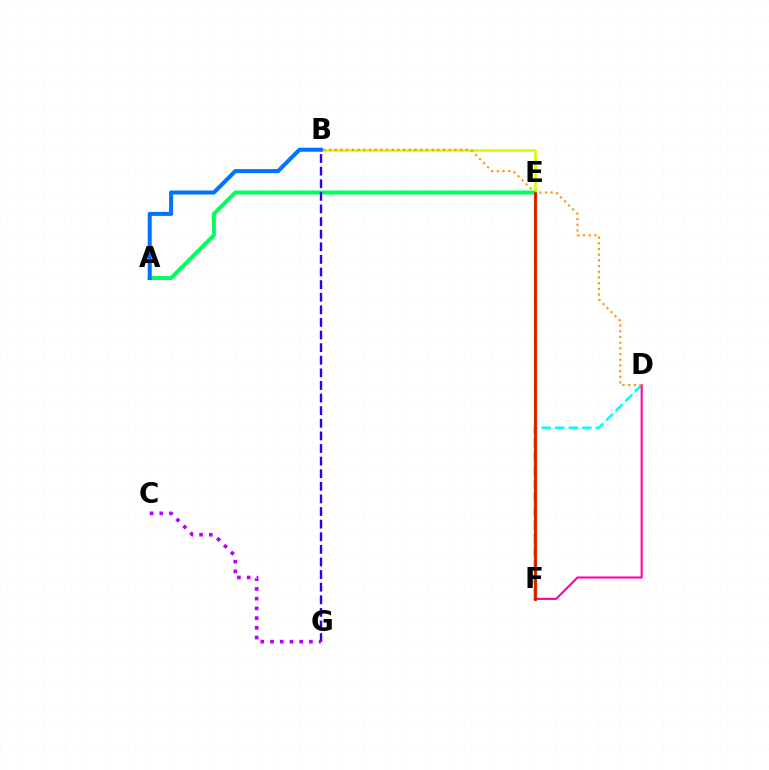{('A', 'E'): [{'color': '#00ff5c', 'line_style': 'solid', 'thickness': 2.87}], ('B', 'E'): [{'color': '#d1ff00', 'line_style': 'solid', 'thickness': 1.92}], ('A', 'B'): [{'color': '#0074ff', 'line_style': 'solid', 'thickness': 2.91}], ('B', 'G'): [{'color': '#2500ff', 'line_style': 'dashed', 'thickness': 1.71}], ('D', 'F'): [{'color': '#00fff6', 'line_style': 'dashed', 'thickness': 1.84}, {'color': '#ff00ac', 'line_style': 'solid', 'thickness': 1.5}], ('E', 'F'): [{'color': '#3dff00', 'line_style': 'solid', 'thickness': 2.47}, {'color': '#ff0000', 'line_style': 'solid', 'thickness': 1.88}], ('B', 'D'): [{'color': '#ff9400', 'line_style': 'dotted', 'thickness': 1.55}], ('C', 'G'): [{'color': '#b900ff', 'line_style': 'dotted', 'thickness': 2.64}]}